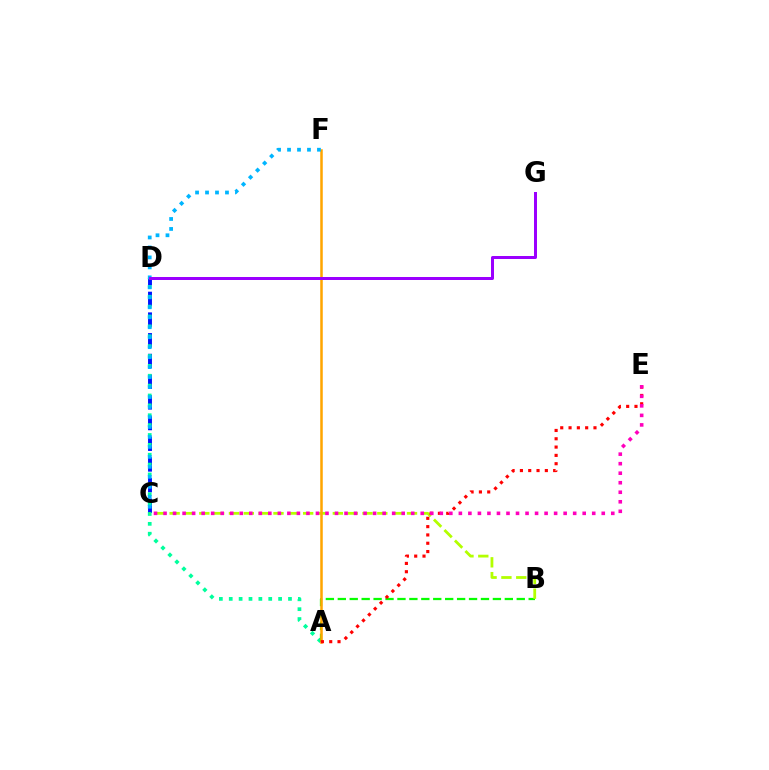{('C', 'D'): [{'color': '#0010ff', 'line_style': 'dashed', 'thickness': 2.81}], ('A', 'D'): [{'color': '#00ff9d', 'line_style': 'dotted', 'thickness': 2.68}], ('A', 'B'): [{'color': '#08ff00', 'line_style': 'dashed', 'thickness': 1.62}], ('B', 'C'): [{'color': '#b3ff00', 'line_style': 'dashed', 'thickness': 2.02}], ('A', 'F'): [{'color': '#ffa500', 'line_style': 'solid', 'thickness': 1.82}], ('C', 'F'): [{'color': '#00b5ff', 'line_style': 'dotted', 'thickness': 2.71}], ('A', 'E'): [{'color': '#ff0000', 'line_style': 'dotted', 'thickness': 2.26}], ('C', 'E'): [{'color': '#ff00bd', 'line_style': 'dotted', 'thickness': 2.59}], ('D', 'G'): [{'color': '#9b00ff', 'line_style': 'solid', 'thickness': 2.16}]}